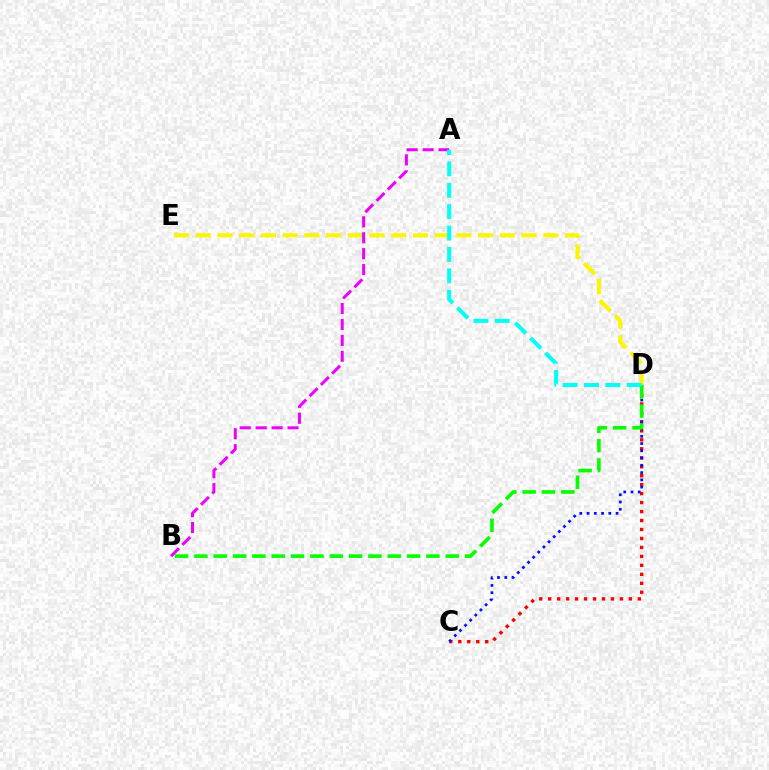{('C', 'D'): [{'color': '#ff0000', 'line_style': 'dotted', 'thickness': 2.44}, {'color': '#0010ff', 'line_style': 'dotted', 'thickness': 1.97}], ('B', 'D'): [{'color': '#08ff00', 'line_style': 'dashed', 'thickness': 2.63}], ('D', 'E'): [{'color': '#fcf500', 'line_style': 'dashed', 'thickness': 2.95}], ('A', 'B'): [{'color': '#ee00ff', 'line_style': 'dashed', 'thickness': 2.16}], ('A', 'D'): [{'color': '#00fff6', 'line_style': 'dashed', 'thickness': 2.91}]}